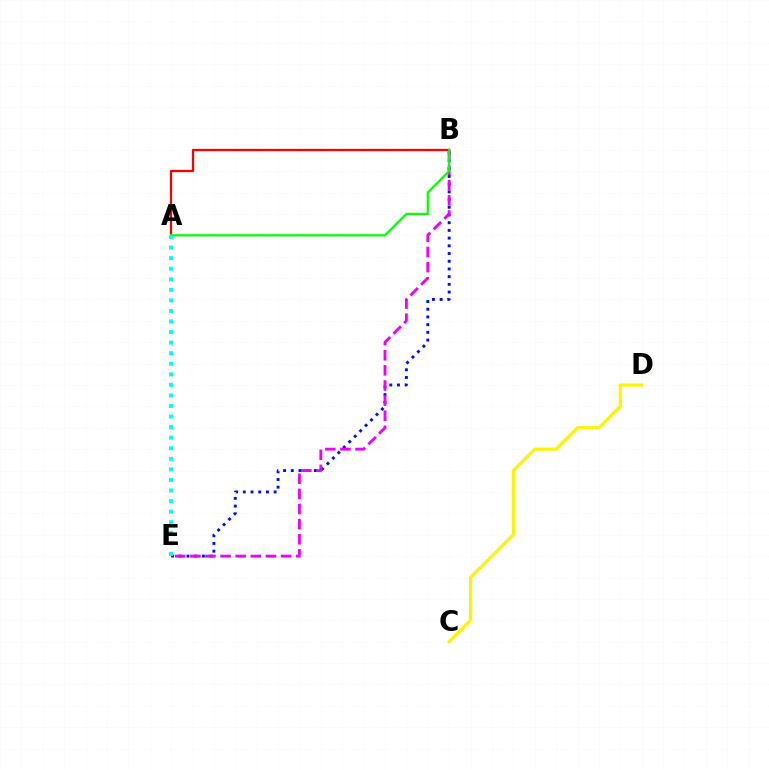{('B', 'E'): [{'color': '#0010ff', 'line_style': 'dotted', 'thickness': 2.09}, {'color': '#ee00ff', 'line_style': 'dashed', 'thickness': 2.05}], ('A', 'B'): [{'color': '#ff0000', 'line_style': 'solid', 'thickness': 1.66}, {'color': '#08ff00', 'line_style': 'solid', 'thickness': 1.59}], ('C', 'D'): [{'color': '#fcf500', 'line_style': 'solid', 'thickness': 2.3}], ('A', 'E'): [{'color': '#00fff6', 'line_style': 'dotted', 'thickness': 2.87}]}